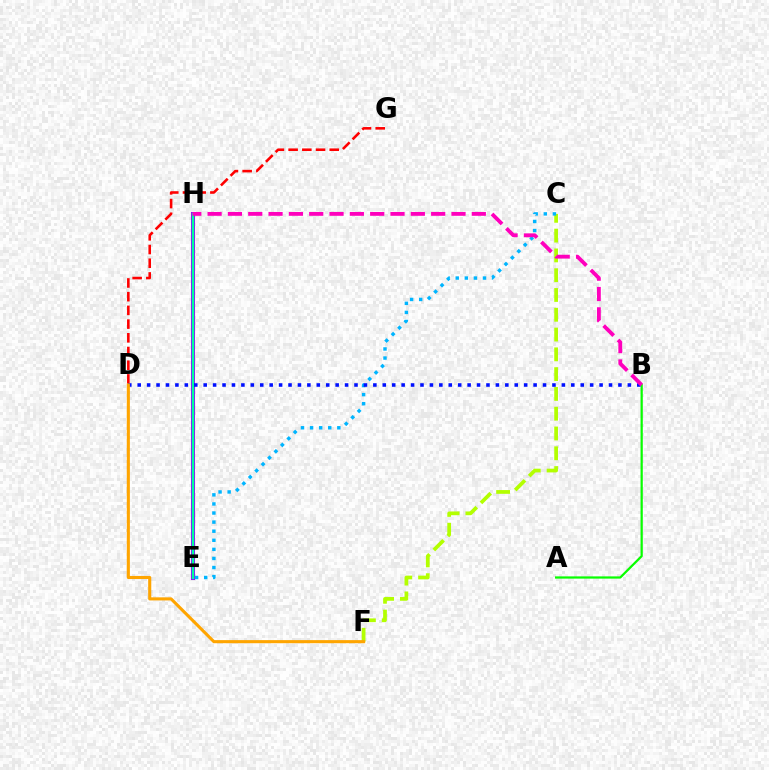{('E', 'H'): [{'color': '#9b00ff', 'line_style': 'solid', 'thickness': 2.93}, {'color': '#00ff9d', 'line_style': 'solid', 'thickness': 1.71}], ('C', 'F'): [{'color': '#b3ff00', 'line_style': 'dashed', 'thickness': 2.69}], ('A', 'B'): [{'color': '#08ff00', 'line_style': 'solid', 'thickness': 1.61}], ('C', 'E'): [{'color': '#00b5ff', 'line_style': 'dotted', 'thickness': 2.47}], ('D', 'G'): [{'color': '#ff0000', 'line_style': 'dashed', 'thickness': 1.86}], ('B', 'D'): [{'color': '#0010ff', 'line_style': 'dotted', 'thickness': 2.56}], ('D', 'F'): [{'color': '#ffa500', 'line_style': 'solid', 'thickness': 2.22}], ('B', 'H'): [{'color': '#ff00bd', 'line_style': 'dashed', 'thickness': 2.76}]}